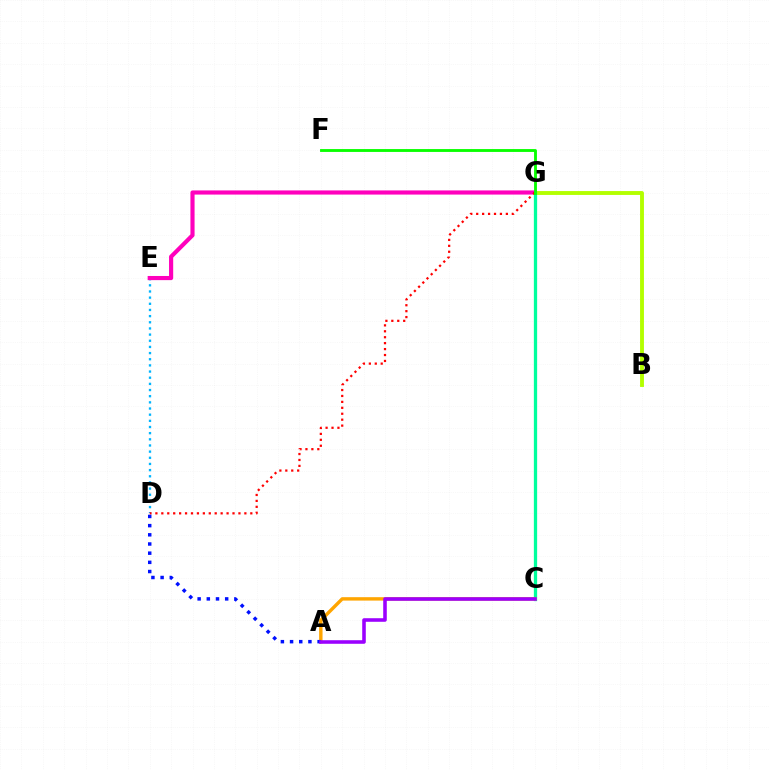{('D', 'E'): [{'color': '#00b5ff', 'line_style': 'dotted', 'thickness': 1.67}], ('B', 'G'): [{'color': '#b3ff00', 'line_style': 'solid', 'thickness': 2.79}], ('E', 'G'): [{'color': '#ff00bd', 'line_style': 'solid', 'thickness': 2.99}], ('C', 'G'): [{'color': '#00ff9d', 'line_style': 'solid', 'thickness': 2.36}], ('A', 'C'): [{'color': '#ffa500', 'line_style': 'solid', 'thickness': 2.45}, {'color': '#9b00ff', 'line_style': 'solid', 'thickness': 2.57}], ('D', 'G'): [{'color': '#ff0000', 'line_style': 'dotted', 'thickness': 1.61}], ('A', 'D'): [{'color': '#0010ff', 'line_style': 'dotted', 'thickness': 2.49}], ('F', 'G'): [{'color': '#08ff00', 'line_style': 'solid', 'thickness': 2.06}]}